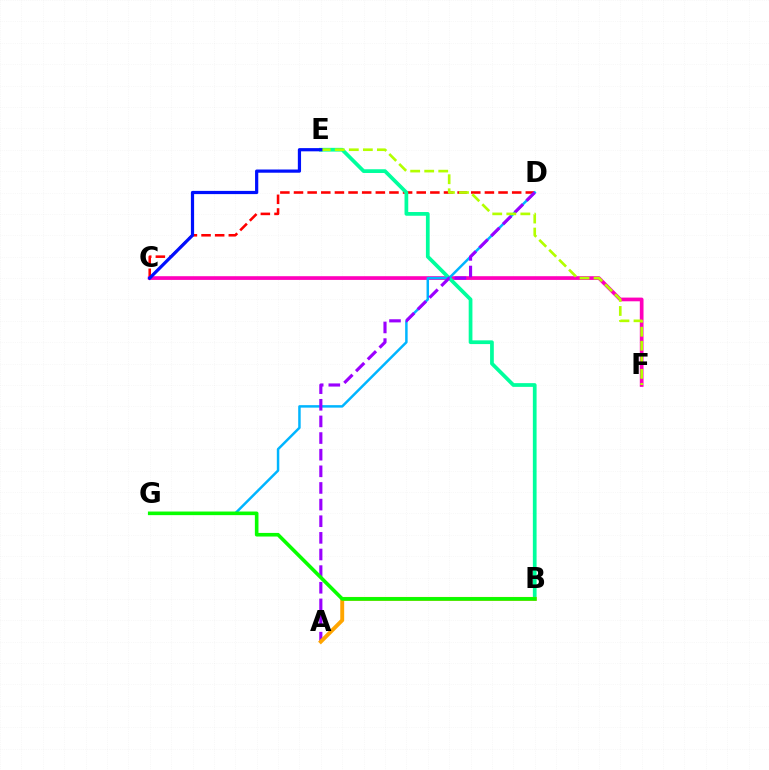{('C', 'D'): [{'color': '#ff0000', 'line_style': 'dashed', 'thickness': 1.85}], ('C', 'F'): [{'color': '#ff00bd', 'line_style': 'solid', 'thickness': 2.67}], ('B', 'E'): [{'color': '#00ff9d', 'line_style': 'solid', 'thickness': 2.69}], ('D', 'G'): [{'color': '#00b5ff', 'line_style': 'solid', 'thickness': 1.79}], ('A', 'D'): [{'color': '#9b00ff', 'line_style': 'dashed', 'thickness': 2.26}], ('A', 'B'): [{'color': '#ffa500', 'line_style': 'solid', 'thickness': 2.81}], ('E', 'F'): [{'color': '#b3ff00', 'line_style': 'dashed', 'thickness': 1.91}], ('C', 'E'): [{'color': '#0010ff', 'line_style': 'solid', 'thickness': 2.31}], ('B', 'G'): [{'color': '#08ff00', 'line_style': 'solid', 'thickness': 2.6}]}